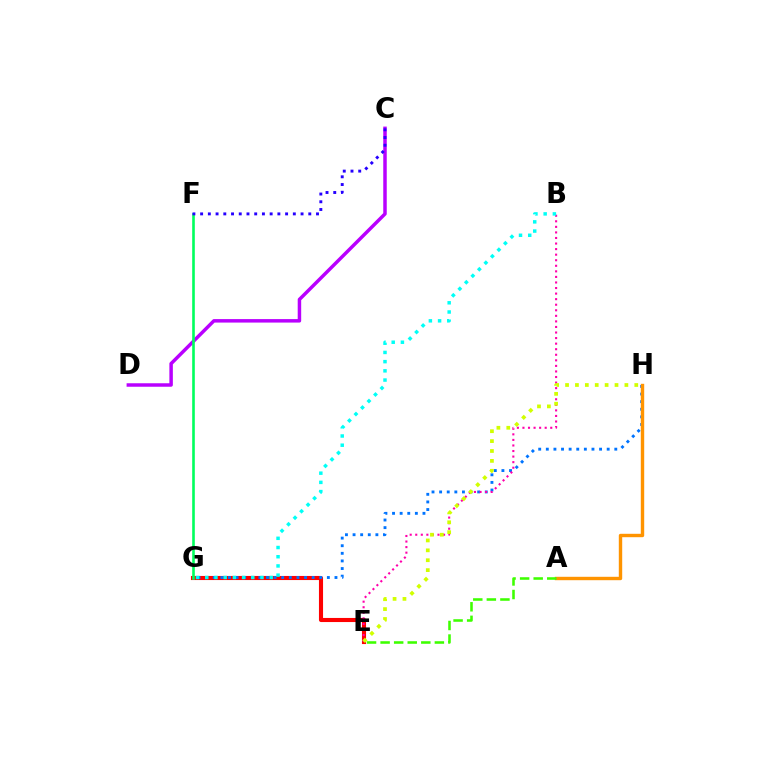{('E', 'G'): [{'color': '#ff0000', 'line_style': 'solid', 'thickness': 2.95}], ('G', 'H'): [{'color': '#0074ff', 'line_style': 'dotted', 'thickness': 2.07}], ('C', 'D'): [{'color': '#b900ff', 'line_style': 'solid', 'thickness': 2.51}], ('F', 'G'): [{'color': '#00ff5c', 'line_style': 'solid', 'thickness': 1.88}], ('B', 'E'): [{'color': '#ff00ac', 'line_style': 'dotted', 'thickness': 1.51}], ('C', 'F'): [{'color': '#2500ff', 'line_style': 'dotted', 'thickness': 2.1}], ('A', 'H'): [{'color': '#ff9400', 'line_style': 'solid', 'thickness': 2.45}], ('A', 'E'): [{'color': '#3dff00', 'line_style': 'dashed', 'thickness': 1.84}], ('B', 'G'): [{'color': '#00fff6', 'line_style': 'dotted', 'thickness': 2.5}], ('E', 'H'): [{'color': '#d1ff00', 'line_style': 'dotted', 'thickness': 2.69}]}